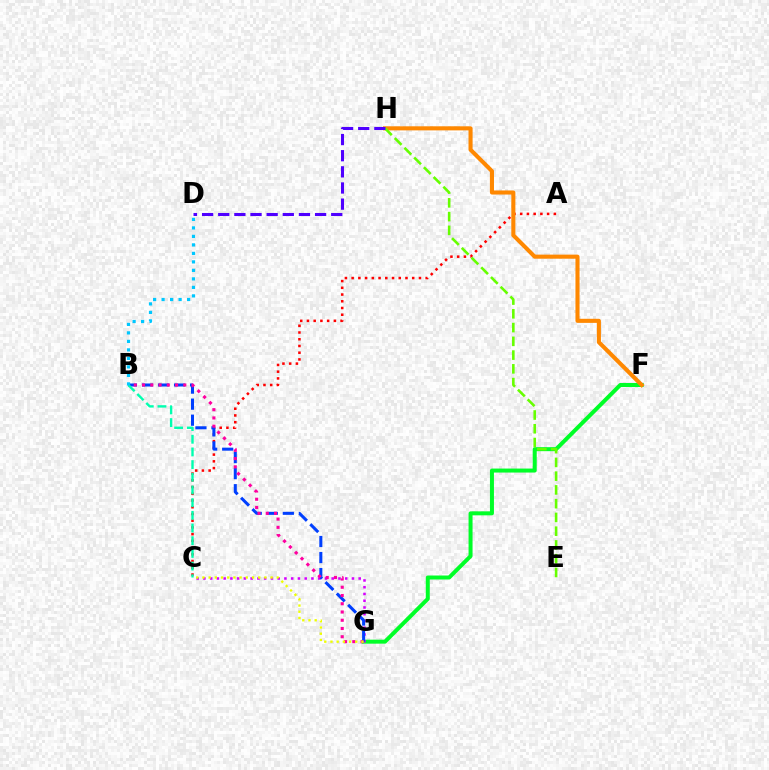{('F', 'G'): [{'color': '#00ff27', 'line_style': 'solid', 'thickness': 2.87}], ('A', 'C'): [{'color': '#ff0000', 'line_style': 'dotted', 'thickness': 1.83}], ('F', 'H'): [{'color': '#ff8800', 'line_style': 'solid', 'thickness': 2.94}], ('C', 'G'): [{'color': '#d600ff', 'line_style': 'dotted', 'thickness': 1.83}, {'color': '#eeff00', 'line_style': 'dotted', 'thickness': 1.68}], ('B', 'G'): [{'color': '#003fff', 'line_style': 'dashed', 'thickness': 2.18}, {'color': '#ff00a0', 'line_style': 'dotted', 'thickness': 2.24}], ('E', 'H'): [{'color': '#66ff00', 'line_style': 'dashed', 'thickness': 1.87}], ('D', 'H'): [{'color': '#4f00ff', 'line_style': 'dashed', 'thickness': 2.19}], ('B', 'C'): [{'color': '#00ffaf', 'line_style': 'dashed', 'thickness': 1.72}], ('B', 'D'): [{'color': '#00c7ff', 'line_style': 'dotted', 'thickness': 2.31}]}